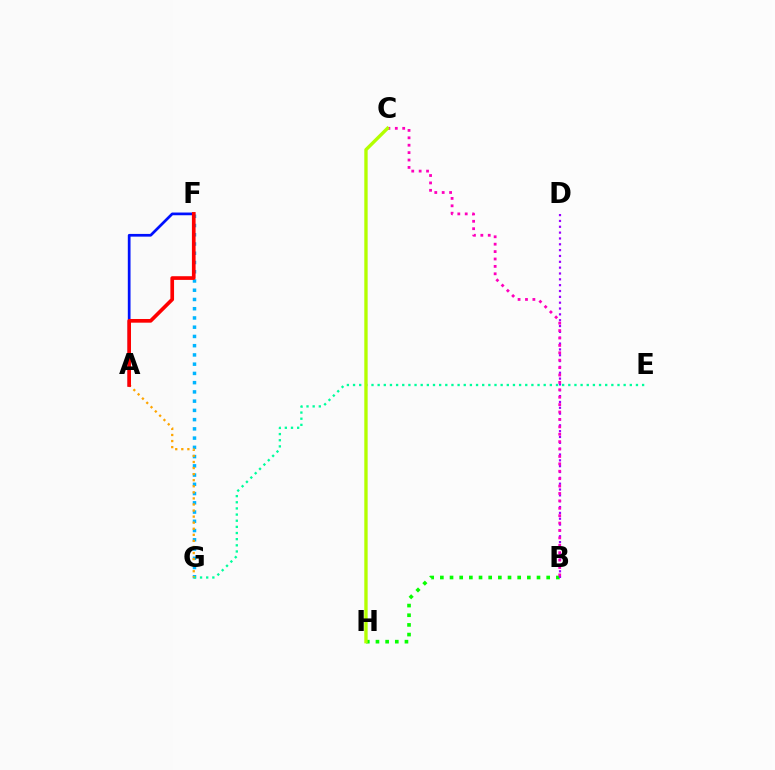{('F', 'G'): [{'color': '#00b5ff', 'line_style': 'dotted', 'thickness': 2.51}], ('E', 'G'): [{'color': '#00ff9d', 'line_style': 'dotted', 'thickness': 1.67}], ('A', 'G'): [{'color': '#ffa500', 'line_style': 'dotted', 'thickness': 1.65}], ('A', 'F'): [{'color': '#0010ff', 'line_style': 'solid', 'thickness': 1.96}, {'color': '#ff0000', 'line_style': 'solid', 'thickness': 2.65}], ('B', 'H'): [{'color': '#08ff00', 'line_style': 'dotted', 'thickness': 2.63}], ('B', 'D'): [{'color': '#9b00ff', 'line_style': 'dotted', 'thickness': 1.59}], ('B', 'C'): [{'color': '#ff00bd', 'line_style': 'dotted', 'thickness': 2.01}], ('C', 'H'): [{'color': '#b3ff00', 'line_style': 'solid', 'thickness': 2.42}]}